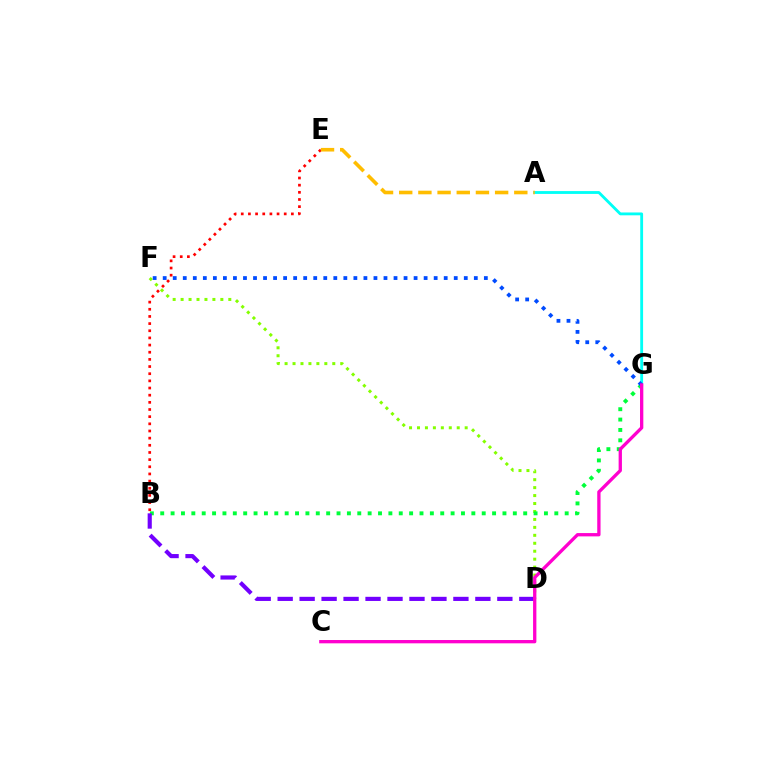{('D', 'F'): [{'color': '#84ff00', 'line_style': 'dotted', 'thickness': 2.16}], ('B', 'G'): [{'color': '#00ff39', 'line_style': 'dotted', 'thickness': 2.82}], ('B', 'E'): [{'color': '#ff0000', 'line_style': 'dotted', 'thickness': 1.95}], ('A', 'G'): [{'color': '#00fff6', 'line_style': 'solid', 'thickness': 2.04}], ('F', 'G'): [{'color': '#004bff', 'line_style': 'dotted', 'thickness': 2.73}], ('A', 'E'): [{'color': '#ffbd00', 'line_style': 'dashed', 'thickness': 2.61}], ('B', 'D'): [{'color': '#7200ff', 'line_style': 'dashed', 'thickness': 2.98}], ('C', 'G'): [{'color': '#ff00cf', 'line_style': 'solid', 'thickness': 2.38}]}